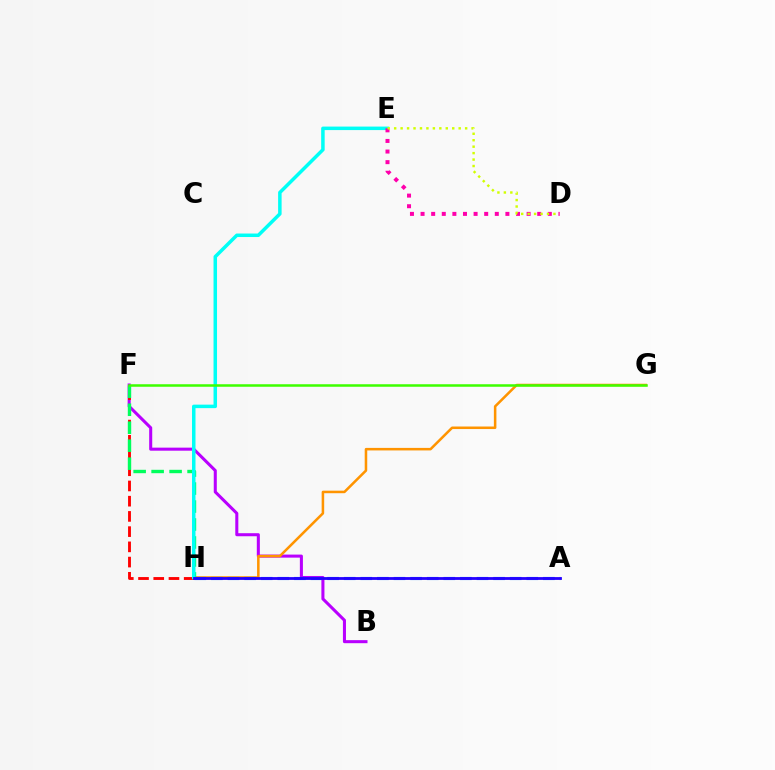{('B', 'F'): [{'color': '#b900ff', 'line_style': 'solid', 'thickness': 2.19}], ('G', 'H'): [{'color': '#ff9400', 'line_style': 'solid', 'thickness': 1.83}], ('F', 'H'): [{'color': '#ff0000', 'line_style': 'dashed', 'thickness': 2.07}, {'color': '#00ff5c', 'line_style': 'dashed', 'thickness': 2.44}], ('E', 'H'): [{'color': '#00fff6', 'line_style': 'solid', 'thickness': 2.52}], ('F', 'G'): [{'color': '#3dff00', 'line_style': 'solid', 'thickness': 1.81}], ('A', 'H'): [{'color': '#0074ff', 'line_style': 'dashed', 'thickness': 2.26}, {'color': '#2500ff', 'line_style': 'solid', 'thickness': 2.02}], ('D', 'E'): [{'color': '#ff00ac', 'line_style': 'dotted', 'thickness': 2.88}, {'color': '#d1ff00', 'line_style': 'dotted', 'thickness': 1.75}]}